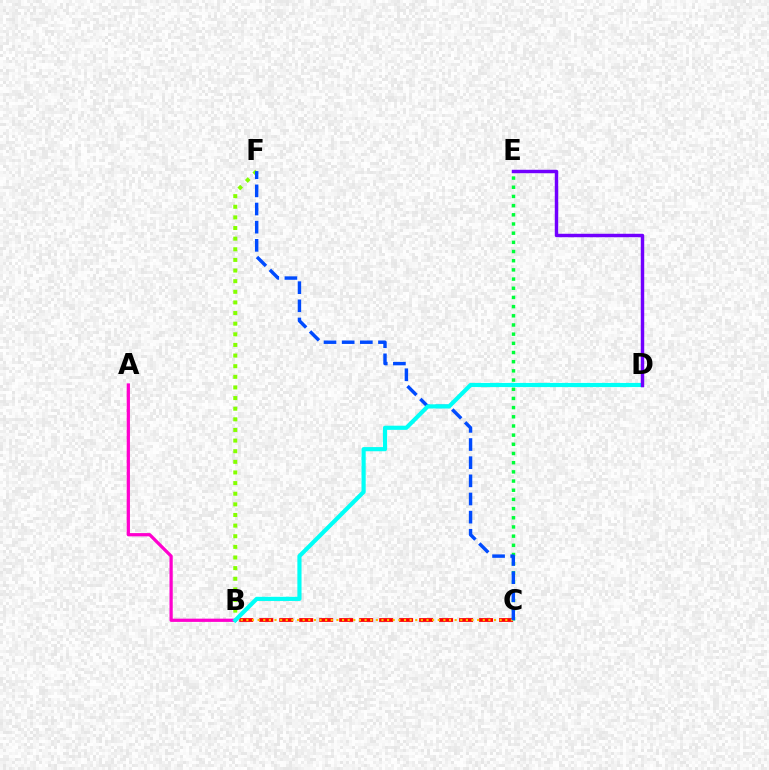{('B', 'F'): [{'color': '#84ff00', 'line_style': 'dotted', 'thickness': 2.89}], ('B', 'C'): [{'color': '#ff0000', 'line_style': 'dashed', 'thickness': 2.71}, {'color': '#ffbd00', 'line_style': 'dotted', 'thickness': 1.53}], ('C', 'E'): [{'color': '#00ff39', 'line_style': 'dotted', 'thickness': 2.49}], ('A', 'B'): [{'color': '#ff00cf', 'line_style': 'solid', 'thickness': 2.34}], ('C', 'F'): [{'color': '#004bff', 'line_style': 'dashed', 'thickness': 2.47}], ('B', 'D'): [{'color': '#00fff6', 'line_style': 'solid', 'thickness': 2.99}], ('D', 'E'): [{'color': '#7200ff', 'line_style': 'solid', 'thickness': 2.48}]}